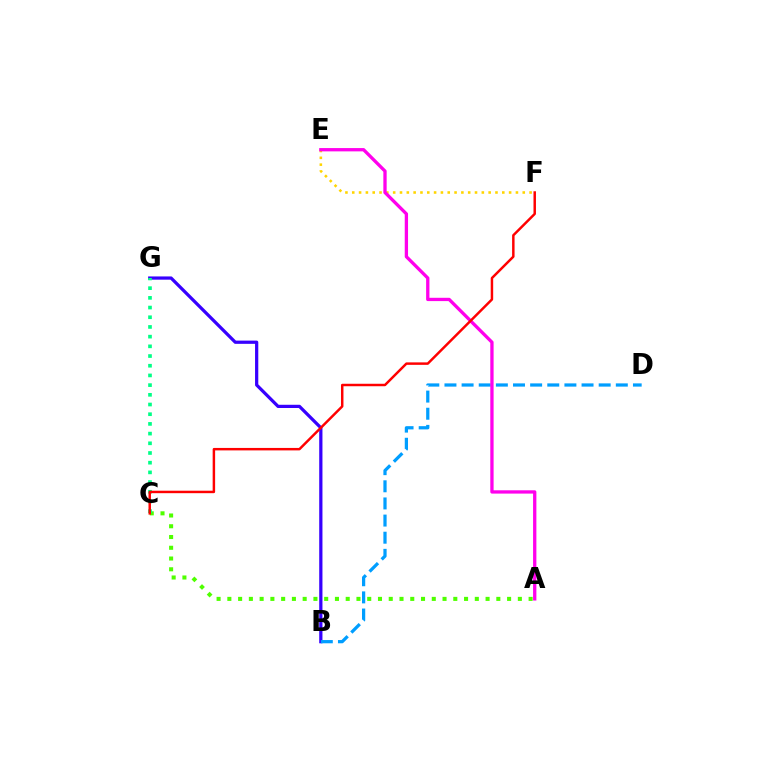{('E', 'F'): [{'color': '#ffd500', 'line_style': 'dotted', 'thickness': 1.85}], ('A', 'C'): [{'color': '#4fff00', 'line_style': 'dotted', 'thickness': 2.92}], ('B', 'G'): [{'color': '#3700ff', 'line_style': 'solid', 'thickness': 2.33}], ('C', 'G'): [{'color': '#00ff86', 'line_style': 'dotted', 'thickness': 2.63}], ('B', 'D'): [{'color': '#009eff', 'line_style': 'dashed', 'thickness': 2.33}], ('A', 'E'): [{'color': '#ff00ed', 'line_style': 'solid', 'thickness': 2.38}], ('C', 'F'): [{'color': '#ff0000', 'line_style': 'solid', 'thickness': 1.78}]}